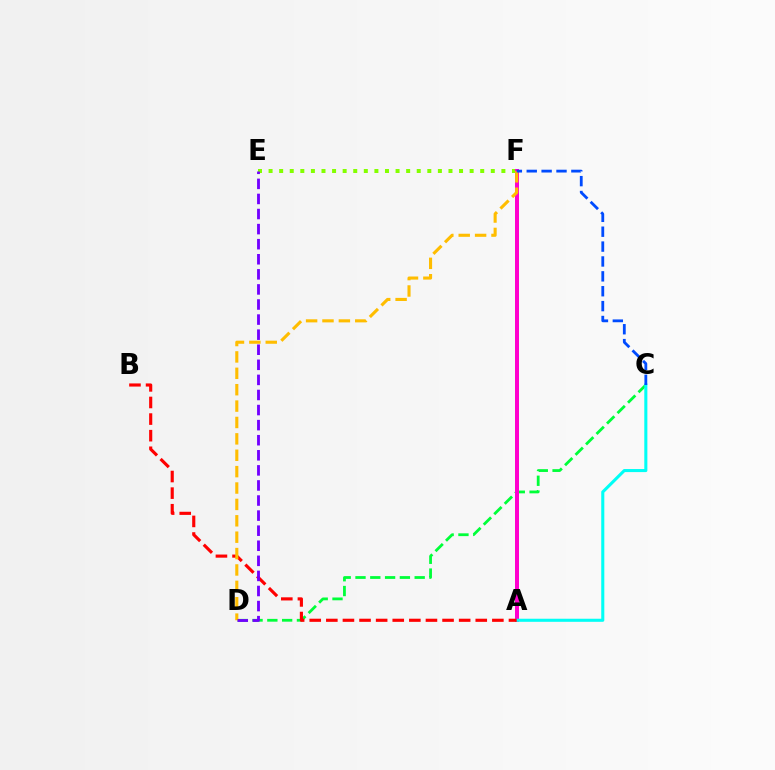{('E', 'F'): [{'color': '#84ff00', 'line_style': 'dotted', 'thickness': 2.88}], ('C', 'D'): [{'color': '#00ff39', 'line_style': 'dashed', 'thickness': 2.01}], ('A', 'F'): [{'color': '#ff00cf', 'line_style': 'solid', 'thickness': 2.88}], ('A', 'C'): [{'color': '#00fff6', 'line_style': 'solid', 'thickness': 2.21}], ('A', 'B'): [{'color': '#ff0000', 'line_style': 'dashed', 'thickness': 2.26}], ('D', 'F'): [{'color': '#ffbd00', 'line_style': 'dashed', 'thickness': 2.23}], ('D', 'E'): [{'color': '#7200ff', 'line_style': 'dashed', 'thickness': 2.05}], ('C', 'F'): [{'color': '#004bff', 'line_style': 'dashed', 'thickness': 2.02}]}